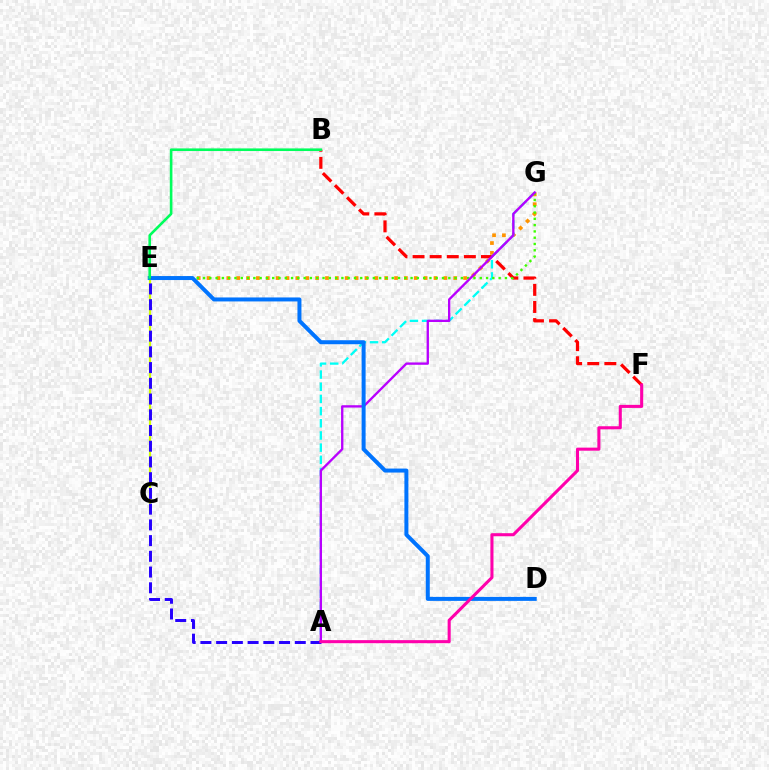{('C', 'E'): [{'color': '#d1ff00', 'line_style': 'solid', 'thickness': 1.57}], ('E', 'G'): [{'color': '#ff9400', 'line_style': 'dotted', 'thickness': 2.68}, {'color': '#3dff00', 'line_style': 'dotted', 'thickness': 1.71}], ('B', 'F'): [{'color': '#ff0000', 'line_style': 'dashed', 'thickness': 2.32}], ('A', 'G'): [{'color': '#00fff6', 'line_style': 'dashed', 'thickness': 1.65}, {'color': '#b900ff', 'line_style': 'solid', 'thickness': 1.68}], ('D', 'E'): [{'color': '#0074ff', 'line_style': 'solid', 'thickness': 2.87}], ('B', 'E'): [{'color': '#00ff5c', 'line_style': 'solid', 'thickness': 1.89}], ('A', 'E'): [{'color': '#2500ff', 'line_style': 'dashed', 'thickness': 2.14}], ('A', 'F'): [{'color': '#ff00ac', 'line_style': 'solid', 'thickness': 2.21}]}